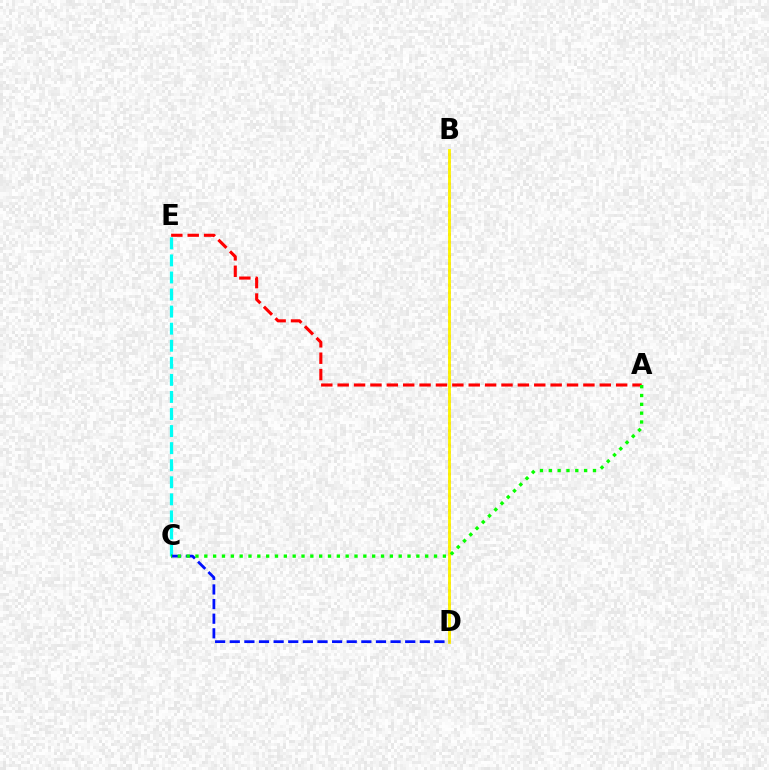{('B', 'D'): [{'color': '#ee00ff', 'line_style': 'dotted', 'thickness': 1.97}, {'color': '#fcf500', 'line_style': 'solid', 'thickness': 2.02}], ('A', 'E'): [{'color': '#ff0000', 'line_style': 'dashed', 'thickness': 2.23}], ('C', 'E'): [{'color': '#00fff6', 'line_style': 'dashed', 'thickness': 2.32}], ('C', 'D'): [{'color': '#0010ff', 'line_style': 'dashed', 'thickness': 1.99}], ('A', 'C'): [{'color': '#08ff00', 'line_style': 'dotted', 'thickness': 2.4}]}